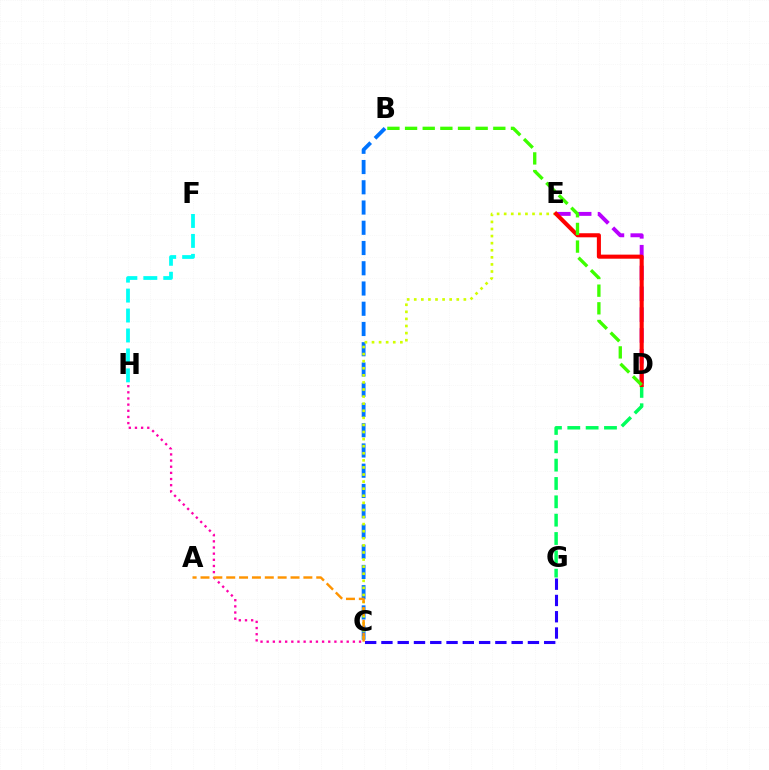{('F', 'H'): [{'color': '#00fff6', 'line_style': 'dashed', 'thickness': 2.71}], ('B', 'C'): [{'color': '#0074ff', 'line_style': 'dashed', 'thickness': 2.75}], ('C', 'G'): [{'color': '#2500ff', 'line_style': 'dashed', 'thickness': 2.21}], ('C', 'E'): [{'color': '#d1ff00', 'line_style': 'dotted', 'thickness': 1.92}], ('C', 'H'): [{'color': '#ff00ac', 'line_style': 'dotted', 'thickness': 1.67}], ('D', 'G'): [{'color': '#00ff5c', 'line_style': 'dashed', 'thickness': 2.49}], ('D', 'E'): [{'color': '#b900ff', 'line_style': 'dashed', 'thickness': 2.83}, {'color': '#ff0000', 'line_style': 'solid', 'thickness': 2.93}], ('A', 'C'): [{'color': '#ff9400', 'line_style': 'dashed', 'thickness': 1.75}], ('B', 'D'): [{'color': '#3dff00', 'line_style': 'dashed', 'thickness': 2.4}]}